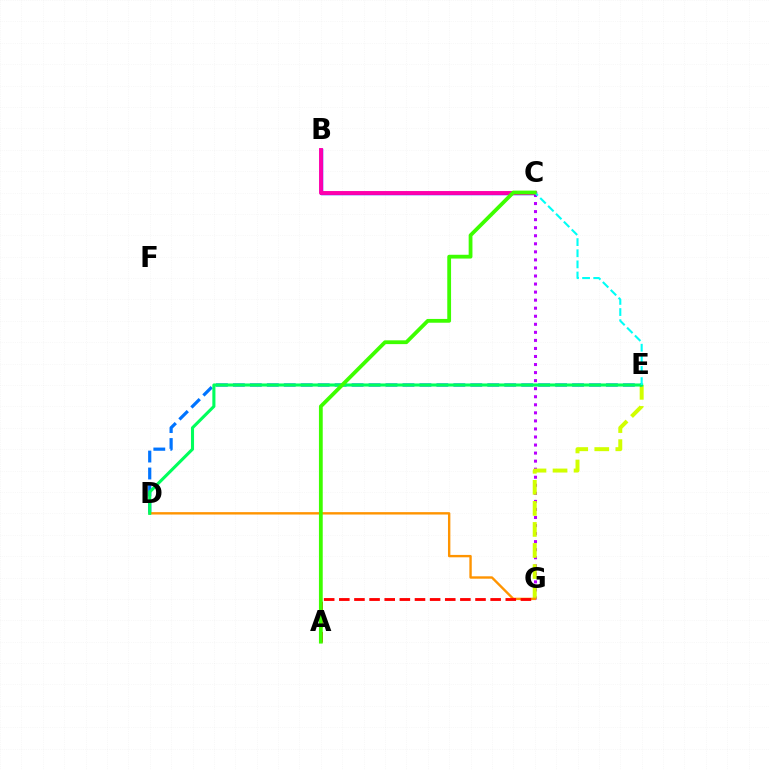{('C', 'G'): [{'color': '#b900ff', 'line_style': 'dotted', 'thickness': 2.19}], ('E', 'G'): [{'color': '#d1ff00', 'line_style': 'dashed', 'thickness': 2.86}], ('D', 'E'): [{'color': '#0074ff', 'line_style': 'dashed', 'thickness': 2.3}, {'color': '#00ff5c', 'line_style': 'solid', 'thickness': 2.22}], ('B', 'C'): [{'color': '#2500ff', 'line_style': 'solid', 'thickness': 2.49}, {'color': '#ff00ac', 'line_style': 'solid', 'thickness': 2.8}], ('D', 'G'): [{'color': '#ff9400', 'line_style': 'solid', 'thickness': 1.72}], ('C', 'E'): [{'color': '#00fff6', 'line_style': 'dashed', 'thickness': 1.51}], ('A', 'G'): [{'color': '#ff0000', 'line_style': 'dashed', 'thickness': 2.06}], ('A', 'C'): [{'color': '#3dff00', 'line_style': 'solid', 'thickness': 2.73}]}